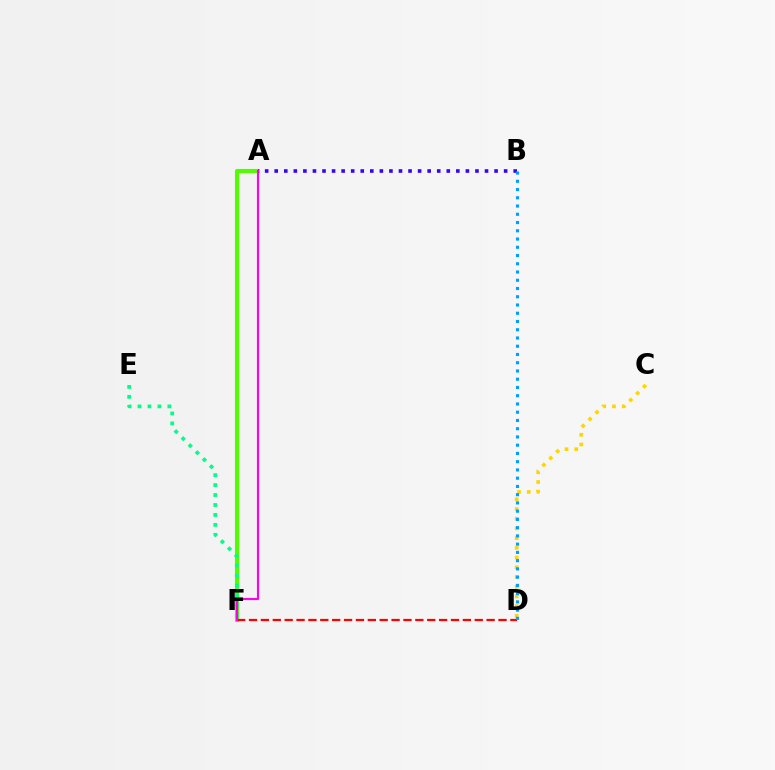{('A', 'F'): [{'color': '#4fff00', 'line_style': 'solid', 'thickness': 2.95}, {'color': '#ff00ed', 'line_style': 'solid', 'thickness': 1.55}], ('D', 'F'): [{'color': '#ff0000', 'line_style': 'dashed', 'thickness': 1.61}], ('A', 'B'): [{'color': '#3700ff', 'line_style': 'dotted', 'thickness': 2.6}], ('E', 'F'): [{'color': '#00ff86', 'line_style': 'dotted', 'thickness': 2.7}], ('C', 'D'): [{'color': '#ffd500', 'line_style': 'dotted', 'thickness': 2.64}], ('B', 'D'): [{'color': '#009eff', 'line_style': 'dotted', 'thickness': 2.24}]}